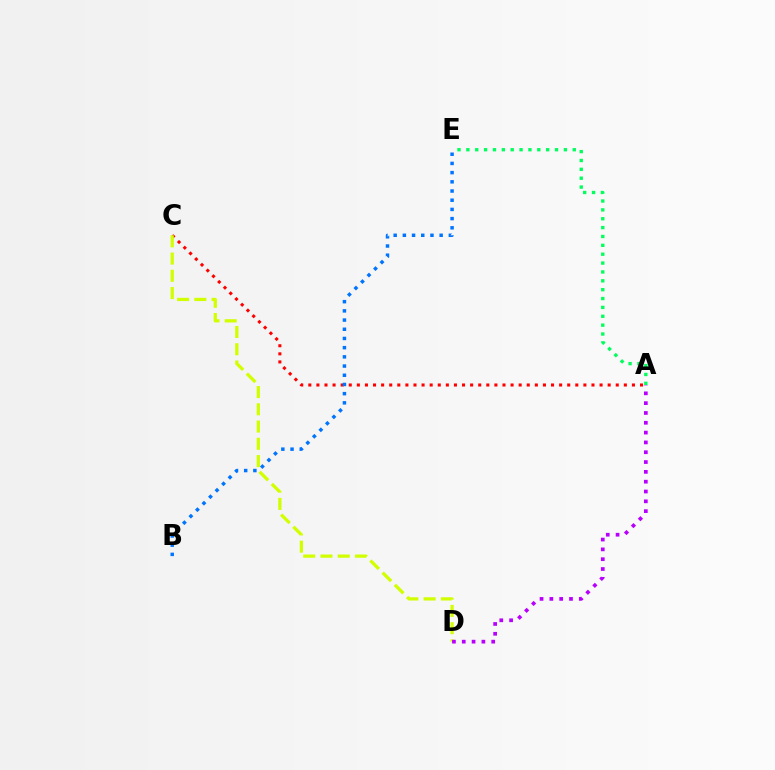{('A', 'C'): [{'color': '#ff0000', 'line_style': 'dotted', 'thickness': 2.2}], ('A', 'E'): [{'color': '#00ff5c', 'line_style': 'dotted', 'thickness': 2.41}], ('C', 'D'): [{'color': '#d1ff00', 'line_style': 'dashed', 'thickness': 2.34}], ('A', 'D'): [{'color': '#b900ff', 'line_style': 'dotted', 'thickness': 2.67}], ('B', 'E'): [{'color': '#0074ff', 'line_style': 'dotted', 'thickness': 2.5}]}